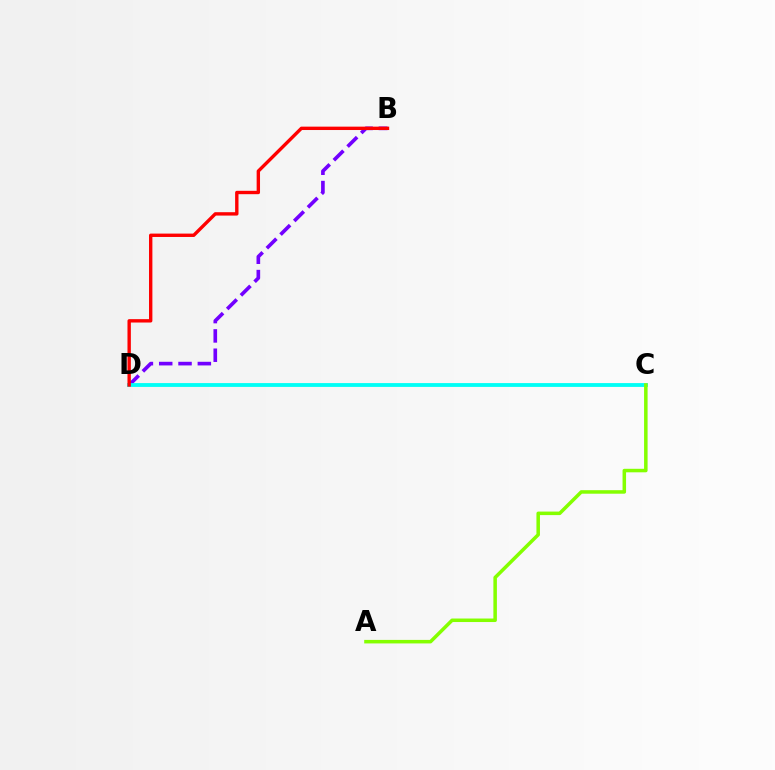{('B', 'D'): [{'color': '#7200ff', 'line_style': 'dashed', 'thickness': 2.62}, {'color': '#ff0000', 'line_style': 'solid', 'thickness': 2.43}], ('C', 'D'): [{'color': '#00fff6', 'line_style': 'solid', 'thickness': 2.75}], ('A', 'C'): [{'color': '#84ff00', 'line_style': 'solid', 'thickness': 2.53}]}